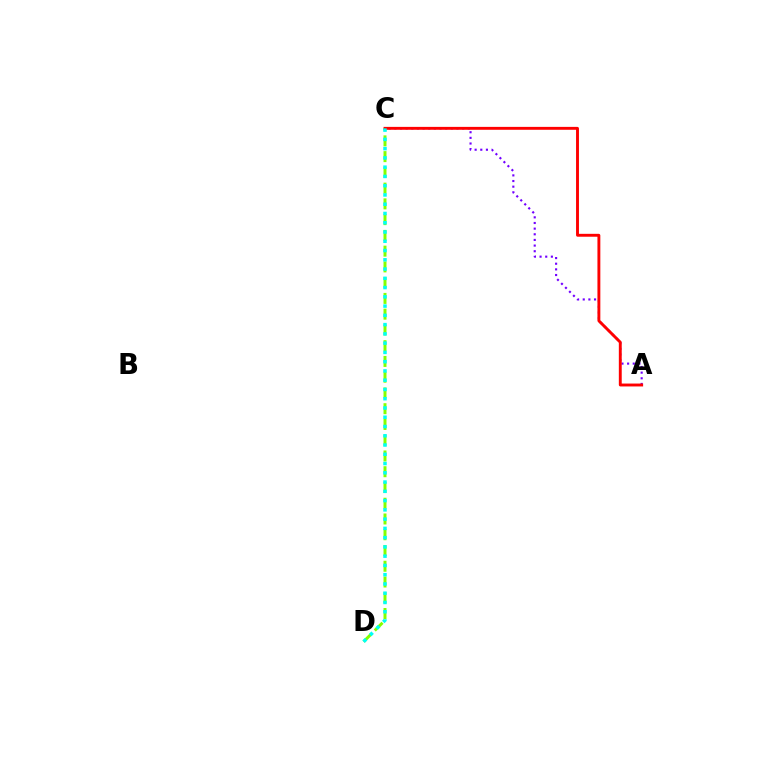{('C', 'D'): [{'color': '#84ff00', 'line_style': 'dashed', 'thickness': 2.14}, {'color': '#00fff6', 'line_style': 'dotted', 'thickness': 2.52}], ('A', 'C'): [{'color': '#7200ff', 'line_style': 'dotted', 'thickness': 1.53}, {'color': '#ff0000', 'line_style': 'solid', 'thickness': 2.09}]}